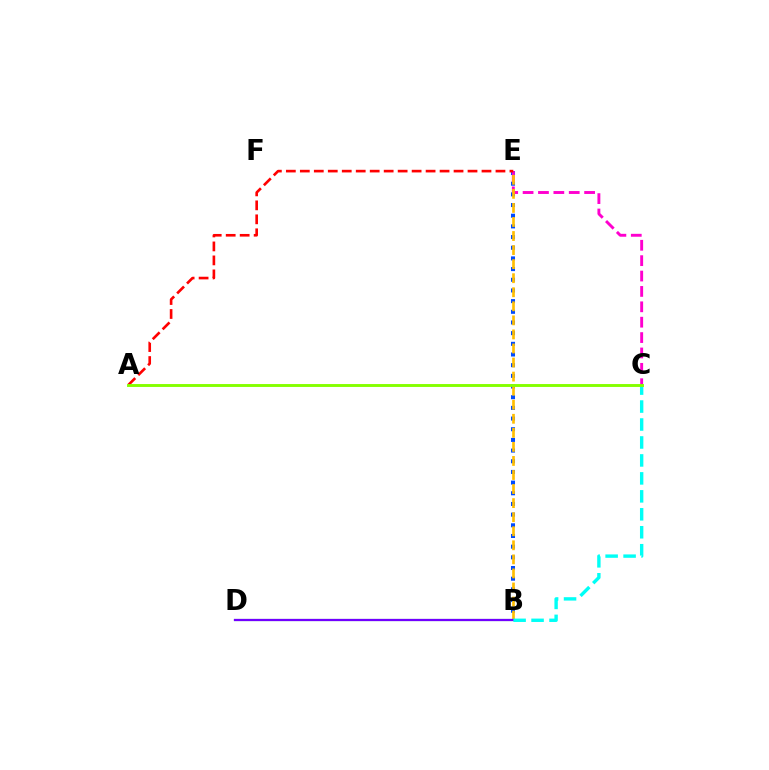{('B', 'E'): [{'color': '#004bff', 'line_style': 'dotted', 'thickness': 2.9}, {'color': '#ffbd00', 'line_style': 'dashed', 'thickness': 1.91}], ('C', 'E'): [{'color': '#ff00cf', 'line_style': 'dashed', 'thickness': 2.09}], ('B', 'D'): [{'color': '#00ff39', 'line_style': 'solid', 'thickness': 1.52}, {'color': '#7200ff', 'line_style': 'solid', 'thickness': 1.61}], ('B', 'C'): [{'color': '#00fff6', 'line_style': 'dashed', 'thickness': 2.44}], ('A', 'E'): [{'color': '#ff0000', 'line_style': 'dashed', 'thickness': 1.9}], ('A', 'C'): [{'color': '#84ff00', 'line_style': 'solid', 'thickness': 2.08}]}